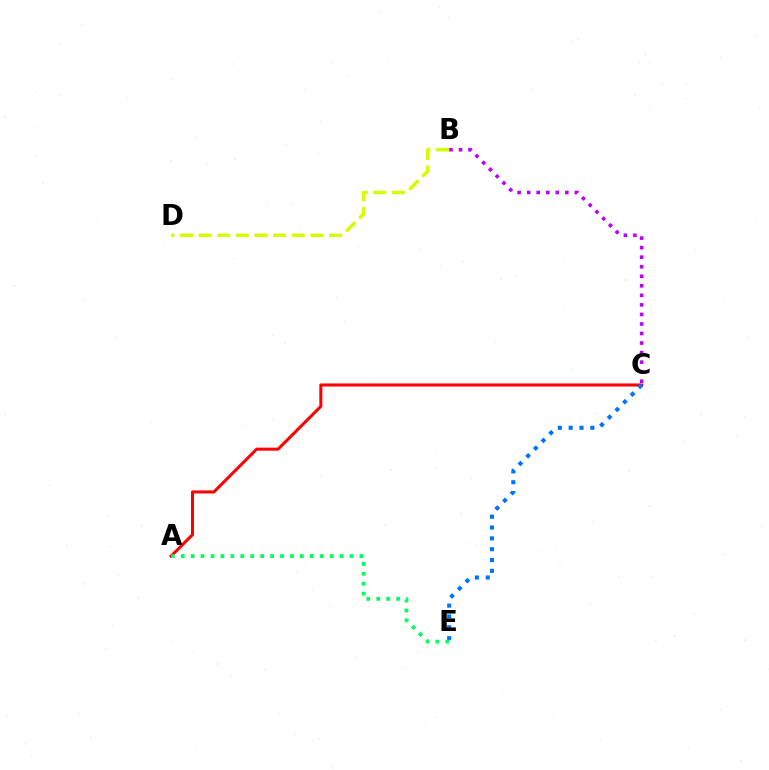{('A', 'C'): [{'color': '#ff0000', 'line_style': 'solid', 'thickness': 2.19}], ('C', 'E'): [{'color': '#0074ff', 'line_style': 'dotted', 'thickness': 2.94}], ('B', 'C'): [{'color': '#b900ff', 'line_style': 'dotted', 'thickness': 2.59}], ('B', 'D'): [{'color': '#d1ff00', 'line_style': 'dashed', 'thickness': 2.53}], ('A', 'E'): [{'color': '#00ff5c', 'line_style': 'dotted', 'thickness': 2.7}]}